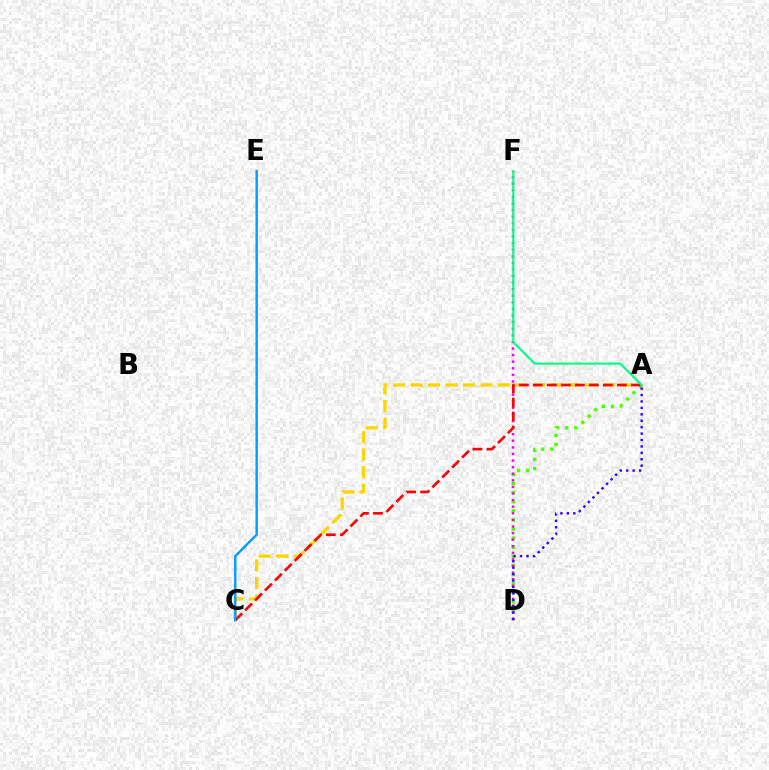{('A', 'C'): [{'color': '#ffd500', 'line_style': 'dashed', 'thickness': 2.38}, {'color': '#ff0000', 'line_style': 'dashed', 'thickness': 1.9}], ('A', 'D'): [{'color': '#4fff00', 'line_style': 'dotted', 'thickness': 2.47}, {'color': '#3700ff', 'line_style': 'dotted', 'thickness': 1.75}], ('D', 'F'): [{'color': '#ff00ed', 'line_style': 'dotted', 'thickness': 1.79}], ('A', 'F'): [{'color': '#00ff86', 'line_style': 'solid', 'thickness': 1.56}], ('C', 'E'): [{'color': '#009eff', 'line_style': 'solid', 'thickness': 1.73}]}